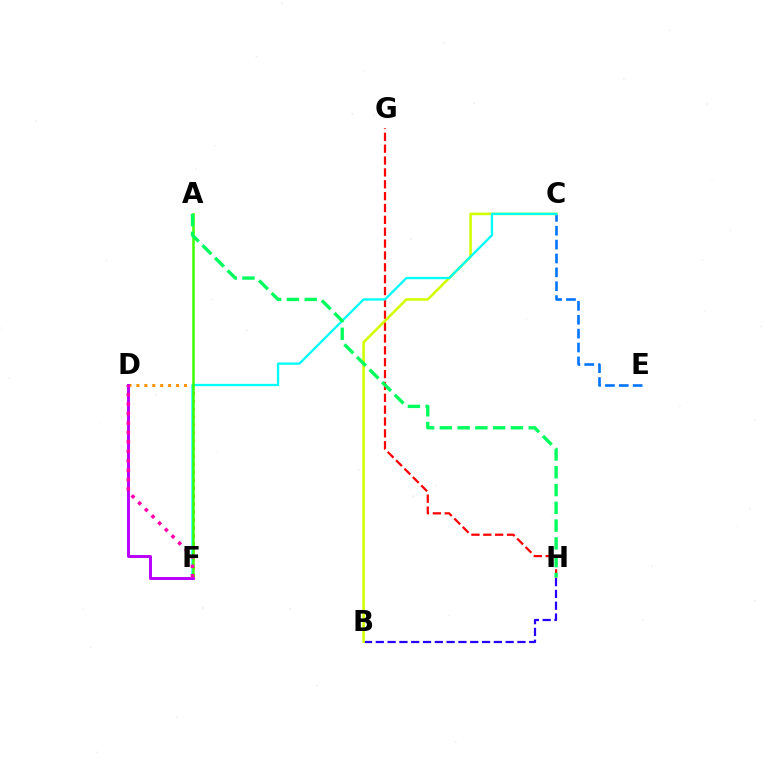{('D', 'F'): [{'color': '#ff9400', 'line_style': 'dotted', 'thickness': 2.15}, {'color': '#b900ff', 'line_style': 'solid', 'thickness': 2.13}, {'color': '#ff00ac', 'line_style': 'dotted', 'thickness': 2.56}], ('G', 'H'): [{'color': '#ff0000', 'line_style': 'dashed', 'thickness': 1.61}], ('B', 'H'): [{'color': '#2500ff', 'line_style': 'dashed', 'thickness': 1.6}], ('C', 'E'): [{'color': '#0074ff', 'line_style': 'dashed', 'thickness': 1.89}], ('B', 'C'): [{'color': '#d1ff00', 'line_style': 'solid', 'thickness': 1.85}], ('C', 'F'): [{'color': '#00fff6', 'line_style': 'solid', 'thickness': 1.66}], ('A', 'F'): [{'color': '#3dff00', 'line_style': 'solid', 'thickness': 1.82}], ('A', 'H'): [{'color': '#00ff5c', 'line_style': 'dashed', 'thickness': 2.42}]}